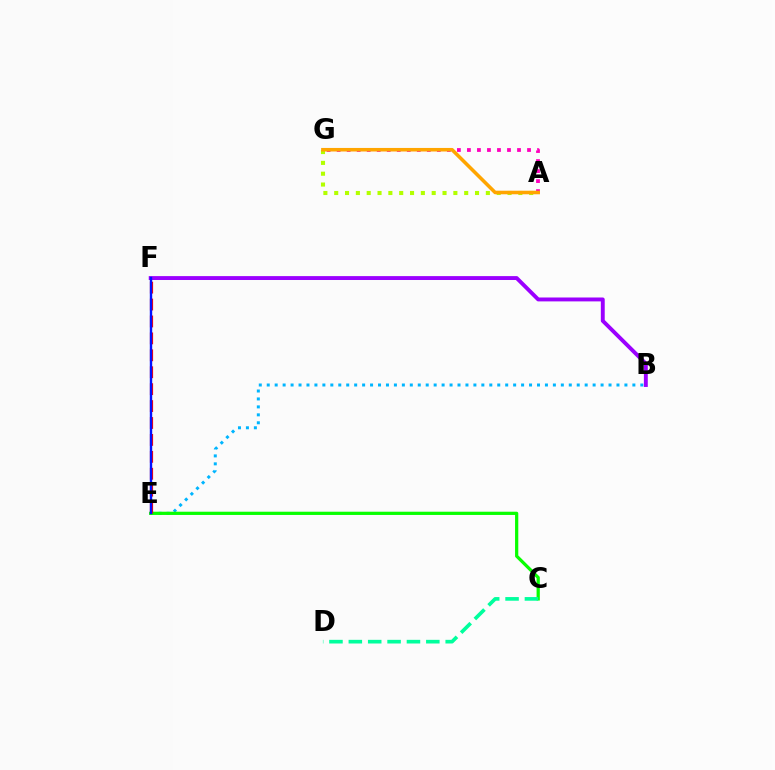{('B', 'E'): [{'color': '#00b5ff', 'line_style': 'dotted', 'thickness': 2.16}], ('C', 'E'): [{'color': '#08ff00', 'line_style': 'solid', 'thickness': 2.33}], ('E', 'F'): [{'color': '#ff0000', 'line_style': 'dashed', 'thickness': 2.3}, {'color': '#0010ff', 'line_style': 'solid', 'thickness': 1.73}], ('A', 'G'): [{'color': '#ff00bd', 'line_style': 'dotted', 'thickness': 2.72}, {'color': '#b3ff00', 'line_style': 'dotted', 'thickness': 2.94}, {'color': '#ffa500', 'line_style': 'solid', 'thickness': 2.56}], ('C', 'D'): [{'color': '#00ff9d', 'line_style': 'dashed', 'thickness': 2.63}], ('B', 'F'): [{'color': '#9b00ff', 'line_style': 'solid', 'thickness': 2.81}]}